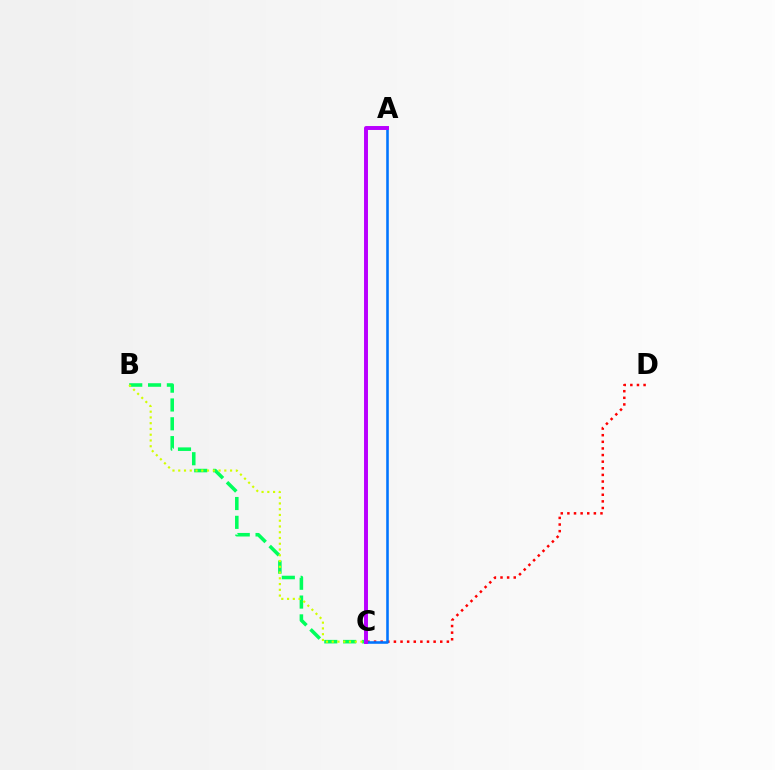{('B', 'C'): [{'color': '#00ff5c', 'line_style': 'dashed', 'thickness': 2.56}, {'color': '#d1ff00', 'line_style': 'dotted', 'thickness': 1.56}], ('C', 'D'): [{'color': '#ff0000', 'line_style': 'dotted', 'thickness': 1.8}], ('A', 'C'): [{'color': '#0074ff', 'line_style': 'solid', 'thickness': 1.86}, {'color': '#b900ff', 'line_style': 'solid', 'thickness': 2.84}]}